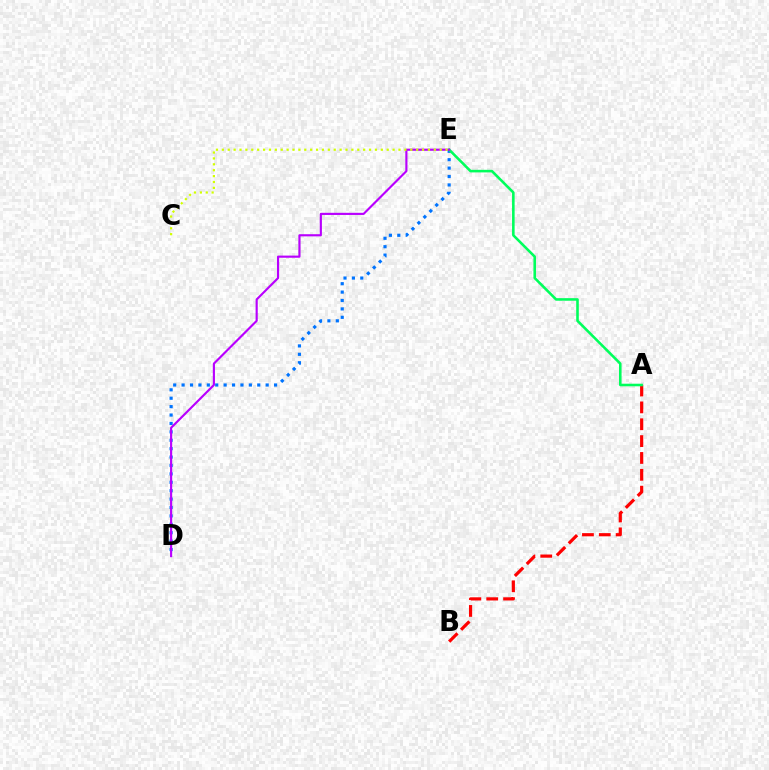{('A', 'B'): [{'color': '#ff0000', 'line_style': 'dashed', 'thickness': 2.29}], ('D', 'E'): [{'color': '#0074ff', 'line_style': 'dotted', 'thickness': 2.28}, {'color': '#b900ff', 'line_style': 'solid', 'thickness': 1.55}], ('A', 'E'): [{'color': '#00ff5c', 'line_style': 'solid', 'thickness': 1.86}], ('C', 'E'): [{'color': '#d1ff00', 'line_style': 'dotted', 'thickness': 1.6}]}